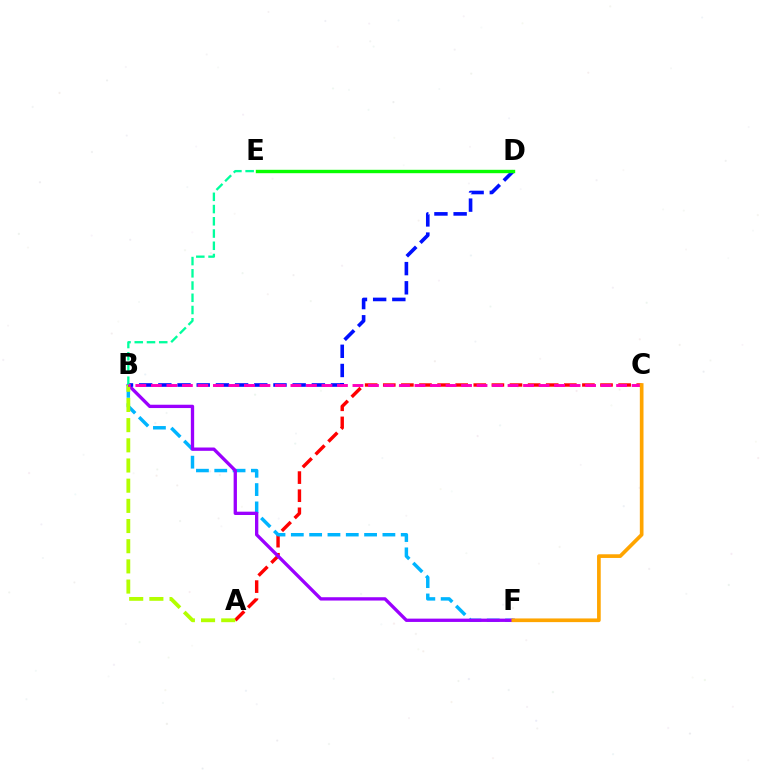{('A', 'C'): [{'color': '#ff0000', 'line_style': 'dashed', 'thickness': 2.46}], ('B', 'F'): [{'color': '#00b5ff', 'line_style': 'dashed', 'thickness': 2.49}, {'color': '#9b00ff', 'line_style': 'solid', 'thickness': 2.39}], ('A', 'B'): [{'color': '#b3ff00', 'line_style': 'dashed', 'thickness': 2.74}], ('B', 'D'): [{'color': '#0010ff', 'line_style': 'dashed', 'thickness': 2.61}], ('B', 'E'): [{'color': '#00ff9d', 'line_style': 'dashed', 'thickness': 1.66}], ('D', 'E'): [{'color': '#08ff00', 'line_style': 'solid', 'thickness': 2.44}], ('B', 'C'): [{'color': '#ff00bd', 'line_style': 'dashed', 'thickness': 2.11}], ('C', 'F'): [{'color': '#ffa500', 'line_style': 'solid', 'thickness': 2.65}]}